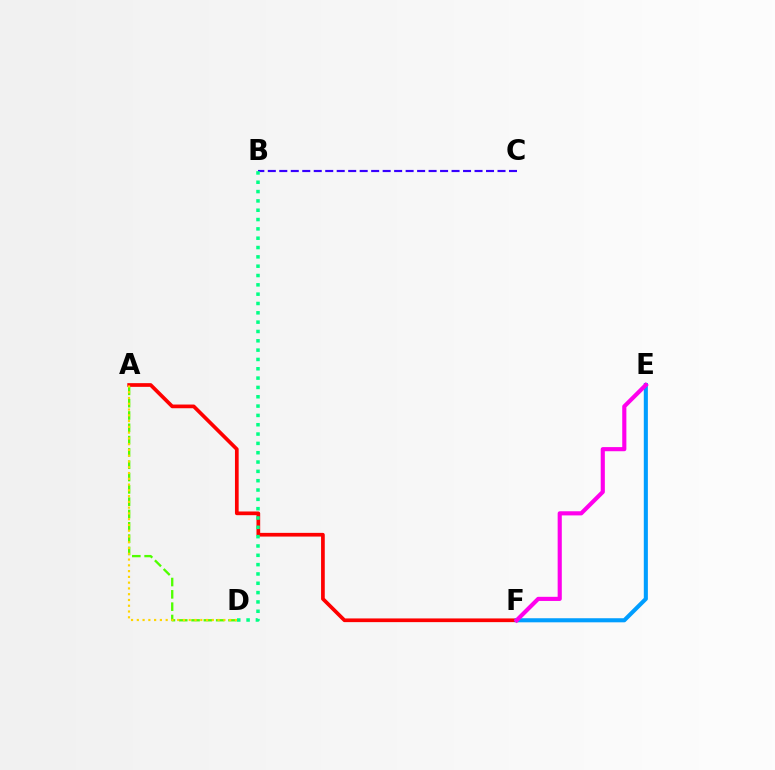{('A', 'F'): [{'color': '#ff0000', 'line_style': 'solid', 'thickness': 2.66}], ('A', 'D'): [{'color': '#4fff00', 'line_style': 'dashed', 'thickness': 1.67}, {'color': '#ffd500', 'line_style': 'dotted', 'thickness': 1.57}], ('E', 'F'): [{'color': '#009eff', 'line_style': 'solid', 'thickness': 2.93}, {'color': '#ff00ed', 'line_style': 'solid', 'thickness': 2.98}], ('B', 'C'): [{'color': '#3700ff', 'line_style': 'dashed', 'thickness': 1.56}], ('B', 'D'): [{'color': '#00ff86', 'line_style': 'dotted', 'thickness': 2.53}]}